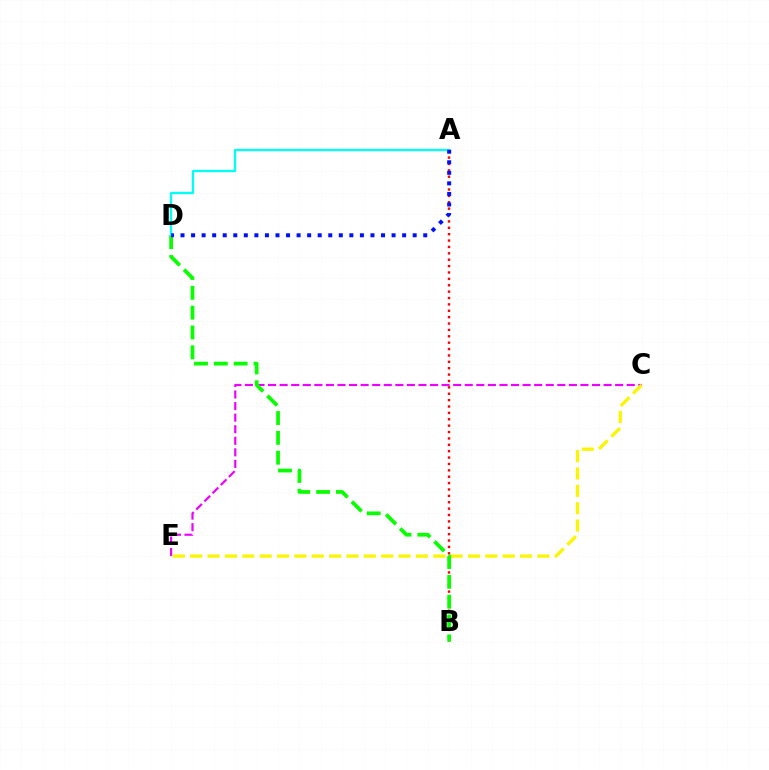{('C', 'E'): [{'color': '#ee00ff', 'line_style': 'dashed', 'thickness': 1.57}, {'color': '#fcf500', 'line_style': 'dashed', 'thickness': 2.36}], ('A', 'B'): [{'color': '#ff0000', 'line_style': 'dotted', 'thickness': 1.73}], ('B', 'D'): [{'color': '#08ff00', 'line_style': 'dashed', 'thickness': 2.69}], ('A', 'D'): [{'color': '#00fff6', 'line_style': 'solid', 'thickness': 1.65}, {'color': '#0010ff', 'line_style': 'dotted', 'thickness': 2.87}]}